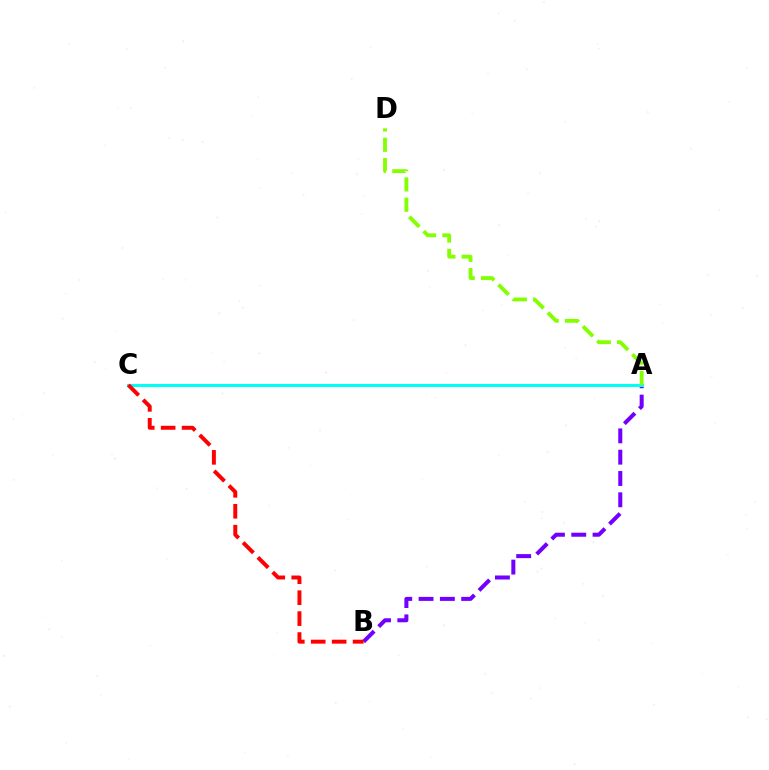{('A', 'B'): [{'color': '#7200ff', 'line_style': 'dashed', 'thickness': 2.9}], ('A', 'C'): [{'color': '#00fff6', 'line_style': 'solid', 'thickness': 2.21}], ('B', 'C'): [{'color': '#ff0000', 'line_style': 'dashed', 'thickness': 2.84}], ('A', 'D'): [{'color': '#84ff00', 'line_style': 'dashed', 'thickness': 2.76}]}